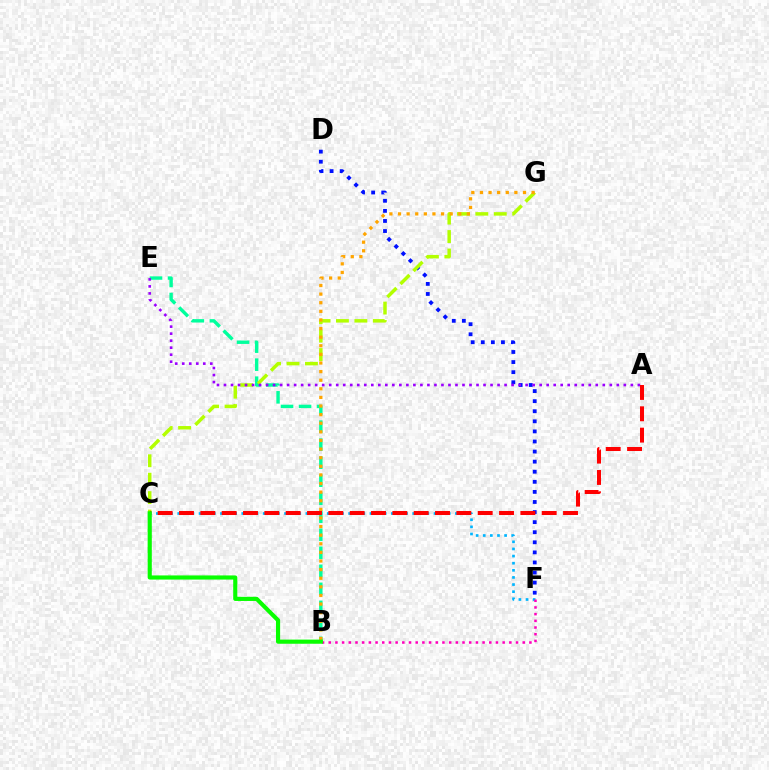{('D', 'F'): [{'color': '#0010ff', 'line_style': 'dotted', 'thickness': 2.74}], ('C', 'F'): [{'color': '#00b5ff', 'line_style': 'dotted', 'thickness': 1.93}], ('B', 'F'): [{'color': '#ff00bd', 'line_style': 'dotted', 'thickness': 1.82}], ('B', 'E'): [{'color': '#00ff9d', 'line_style': 'dashed', 'thickness': 2.45}], ('C', 'G'): [{'color': '#b3ff00', 'line_style': 'dashed', 'thickness': 2.51}], ('A', 'E'): [{'color': '#9b00ff', 'line_style': 'dotted', 'thickness': 1.91}], ('B', 'G'): [{'color': '#ffa500', 'line_style': 'dotted', 'thickness': 2.34}], ('A', 'C'): [{'color': '#ff0000', 'line_style': 'dashed', 'thickness': 2.9}], ('B', 'C'): [{'color': '#08ff00', 'line_style': 'solid', 'thickness': 2.98}]}